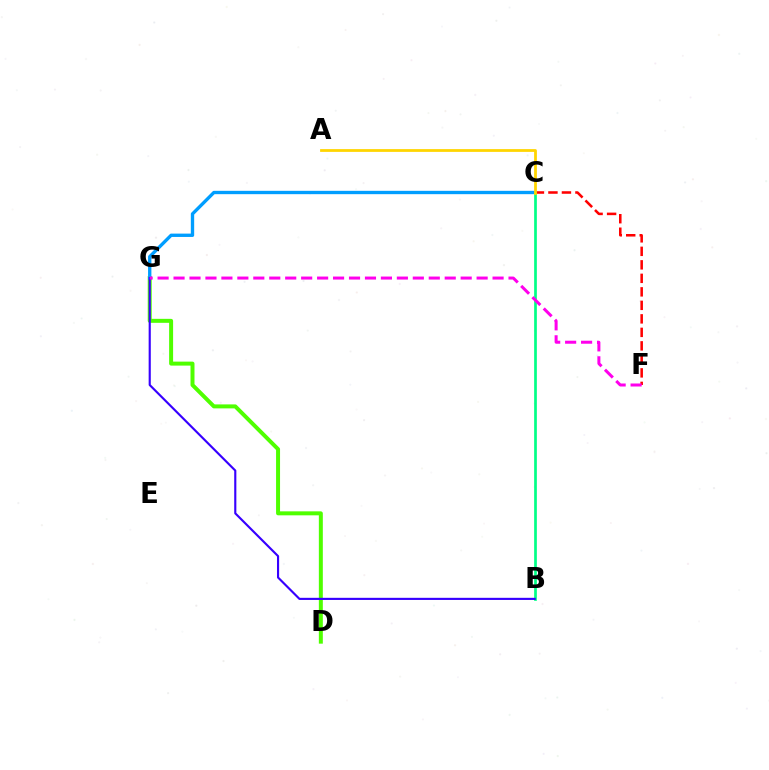{('D', 'G'): [{'color': '#4fff00', 'line_style': 'solid', 'thickness': 2.87}], ('C', 'F'): [{'color': '#ff0000', 'line_style': 'dashed', 'thickness': 1.83}], ('C', 'G'): [{'color': '#009eff', 'line_style': 'solid', 'thickness': 2.41}], ('B', 'C'): [{'color': '#00ff86', 'line_style': 'solid', 'thickness': 1.95}], ('B', 'G'): [{'color': '#3700ff', 'line_style': 'solid', 'thickness': 1.54}], ('F', 'G'): [{'color': '#ff00ed', 'line_style': 'dashed', 'thickness': 2.17}], ('A', 'C'): [{'color': '#ffd500', 'line_style': 'solid', 'thickness': 2.0}]}